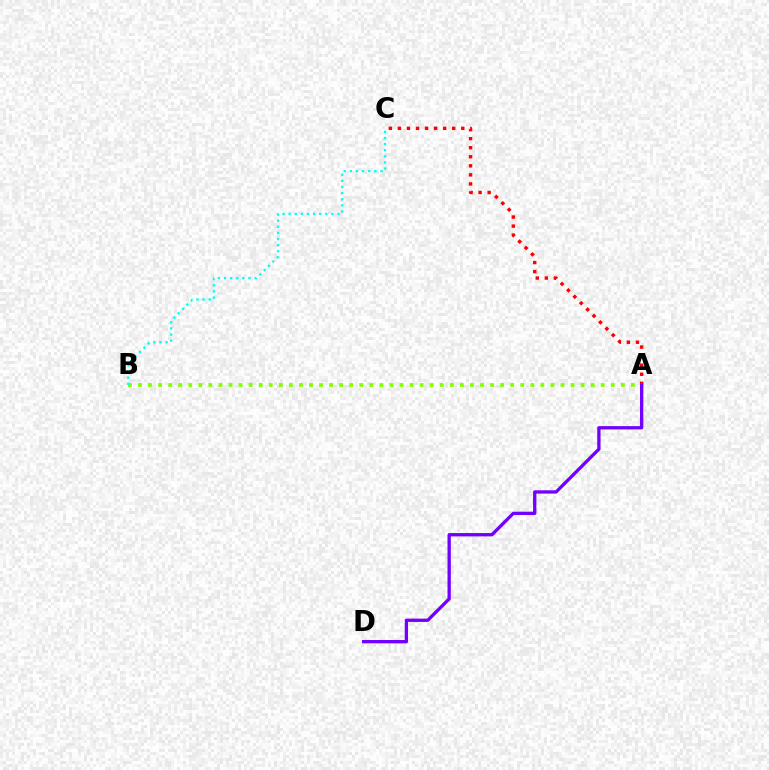{('A', 'C'): [{'color': '#ff0000', 'line_style': 'dotted', 'thickness': 2.46}], ('A', 'B'): [{'color': '#84ff00', 'line_style': 'dotted', 'thickness': 2.73}], ('B', 'C'): [{'color': '#00fff6', 'line_style': 'dotted', 'thickness': 1.66}], ('A', 'D'): [{'color': '#7200ff', 'line_style': 'solid', 'thickness': 2.38}]}